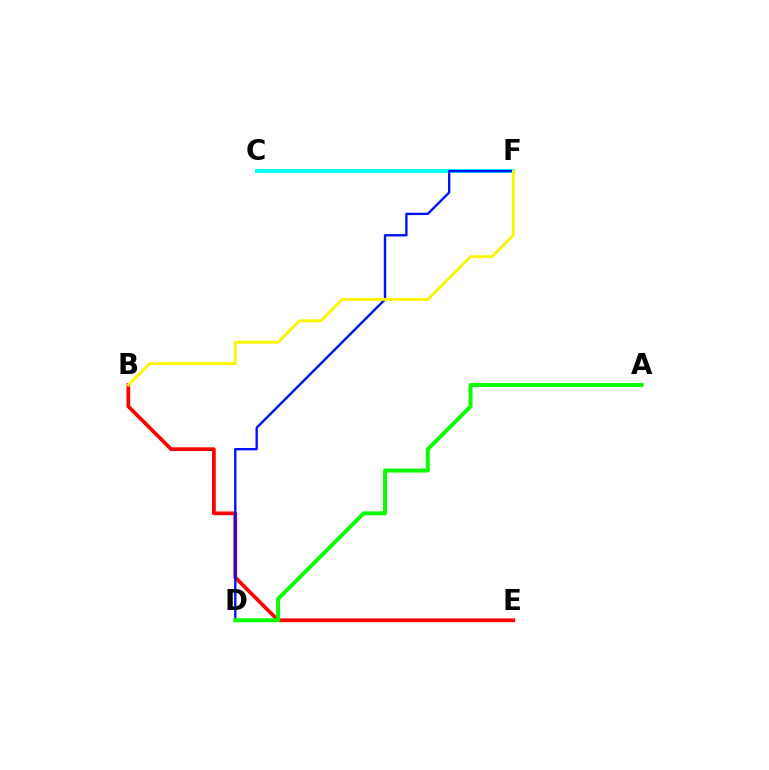{('B', 'E'): [{'color': '#ff0000', 'line_style': 'solid', 'thickness': 2.68}], ('C', 'F'): [{'color': '#ee00ff', 'line_style': 'dotted', 'thickness': 2.06}, {'color': '#00fff6', 'line_style': 'solid', 'thickness': 2.88}], ('D', 'F'): [{'color': '#0010ff', 'line_style': 'solid', 'thickness': 1.7}], ('B', 'F'): [{'color': '#fcf500', 'line_style': 'solid', 'thickness': 2.06}], ('A', 'D'): [{'color': '#08ff00', 'line_style': 'solid', 'thickness': 2.84}]}